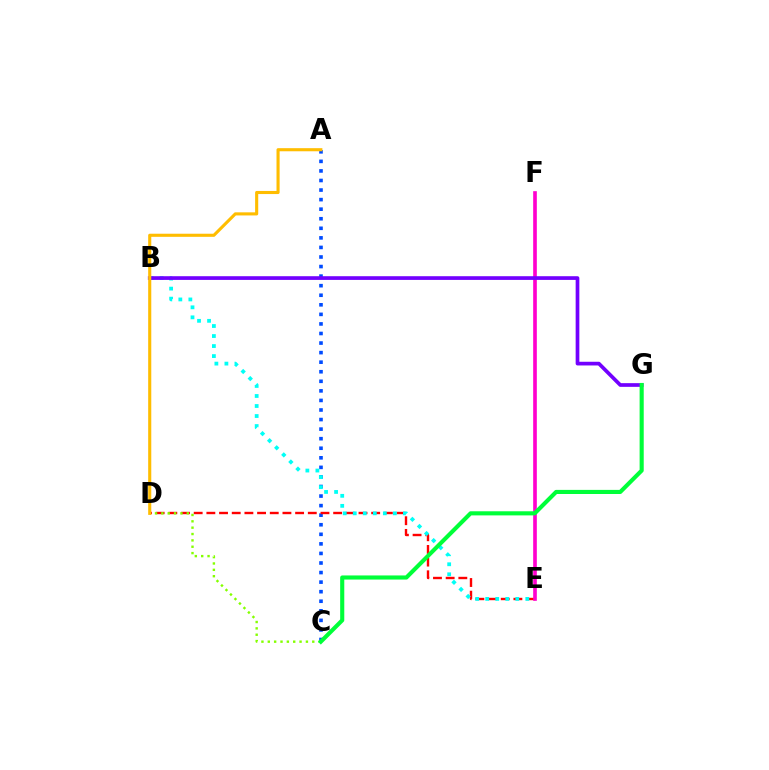{('A', 'C'): [{'color': '#004bff', 'line_style': 'dotted', 'thickness': 2.6}], ('D', 'E'): [{'color': '#ff0000', 'line_style': 'dashed', 'thickness': 1.72}], ('E', 'F'): [{'color': '#ff00cf', 'line_style': 'solid', 'thickness': 2.63}], ('B', 'E'): [{'color': '#00fff6', 'line_style': 'dotted', 'thickness': 2.72}], ('B', 'G'): [{'color': '#7200ff', 'line_style': 'solid', 'thickness': 2.66}], ('C', 'D'): [{'color': '#84ff00', 'line_style': 'dotted', 'thickness': 1.73}], ('A', 'D'): [{'color': '#ffbd00', 'line_style': 'solid', 'thickness': 2.24}], ('C', 'G'): [{'color': '#00ff39', 'line_style': 'solid', 'thickness': 2.96}]}